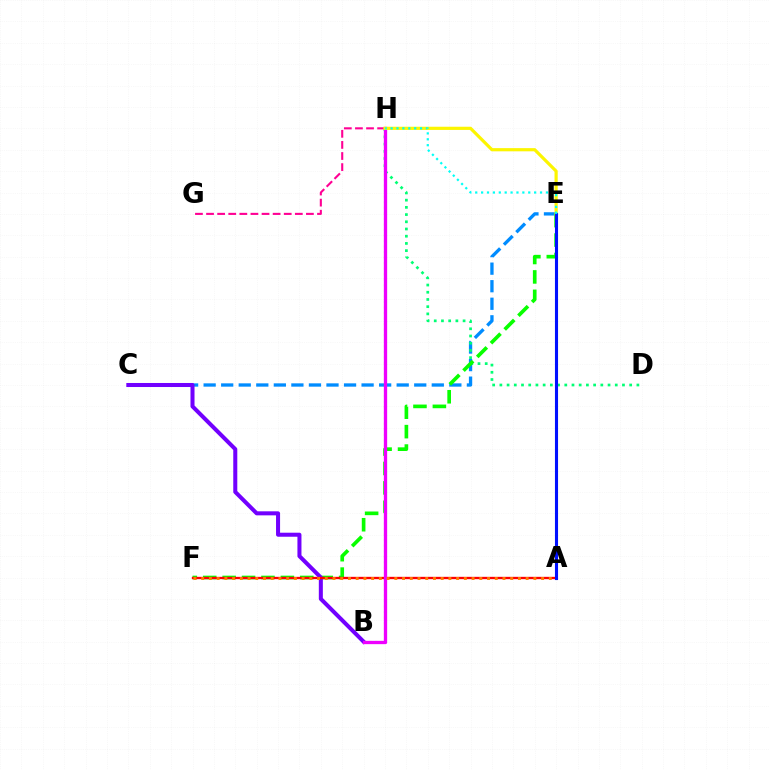{('G', 'H'): [{'color': '#ff0094', 'line_style': 'dashed', 'thickness': 1.51}], ('C', 'E'): [{'color': '#008cff', 'line_style': 'dashed', 'thickness': 2.38}], ('D', 'H'): [{'color': '#00ff74', 'line_style': 'dotted', 'thickness': 1.96}], ('E', 'F'): [{'color': '#08ff00', 'line_style': 'dashed', 'thickness': 2.64}], ('B', 'C'): [{'color': '#7200ff', 'line_style': 'solid', 'thickness': 2.9}], ('A', 'F'): [{'color': '#ff0000', 'line_style': 'solid', 'thickness': 1.68}, {'color': '#ff7c00', 'line_style': 'dotted', 'thickness': 2.1}], ('B', 'H'): [{'color': '#84ff00', 'line_style': 'dotted', 'thickness': 1.5}, {'color': '#ee00ff', 'line_style': 'solid', 'thickness': 2.38}], ('E', 'H'): [{'color': '#fcf500', 'line_style': 'solid', 'thickness': 2.29}, {'color': '#00fff6', 'line_style': 'dotted', 'thickness': 1.6}], ('A', 'E'): [{'color': '#0010ff', 'line_style': 'solid', 'thickness': 2.23}]}